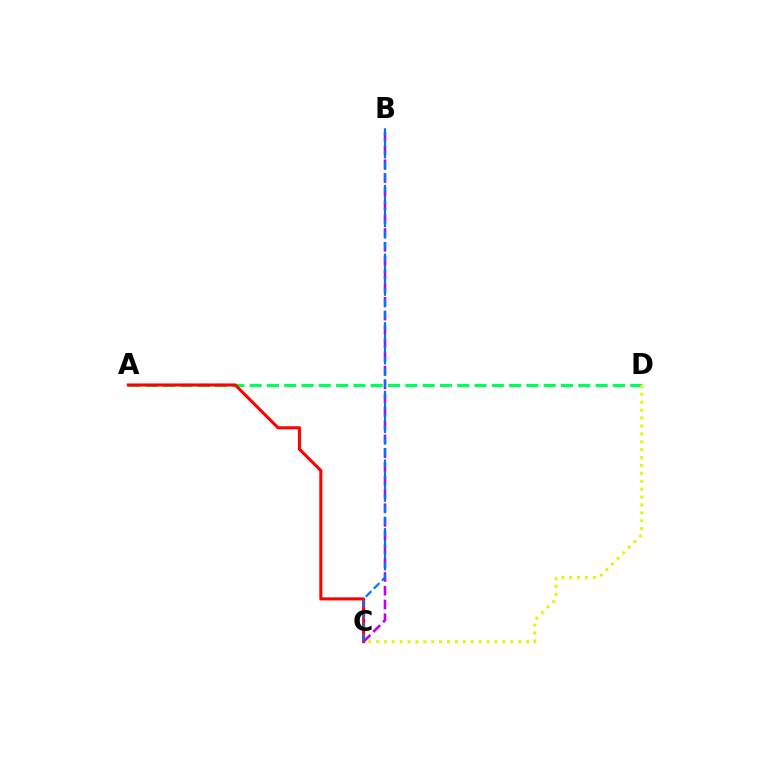{('A', 'D'): [{'color': '#00ff5c', 'line_style': 'dashed', 'thickness': 2.35}], ('B', 'C'): [{'color': '#b900ff', 'line_style': 'dashed', 'thickness': 1.87}, {'color': '#0074ff', 'line_style': 'dashed', 'thickness': 1.55}], ('A', 'C'): [{'color': '#ff0000', 'line_style': 'solid', 'thickness': 2.19}], ('C', 'D'): [{'color': '#d1ff00', 'line_style': 'dotted', 'thickness': 2.15}]}